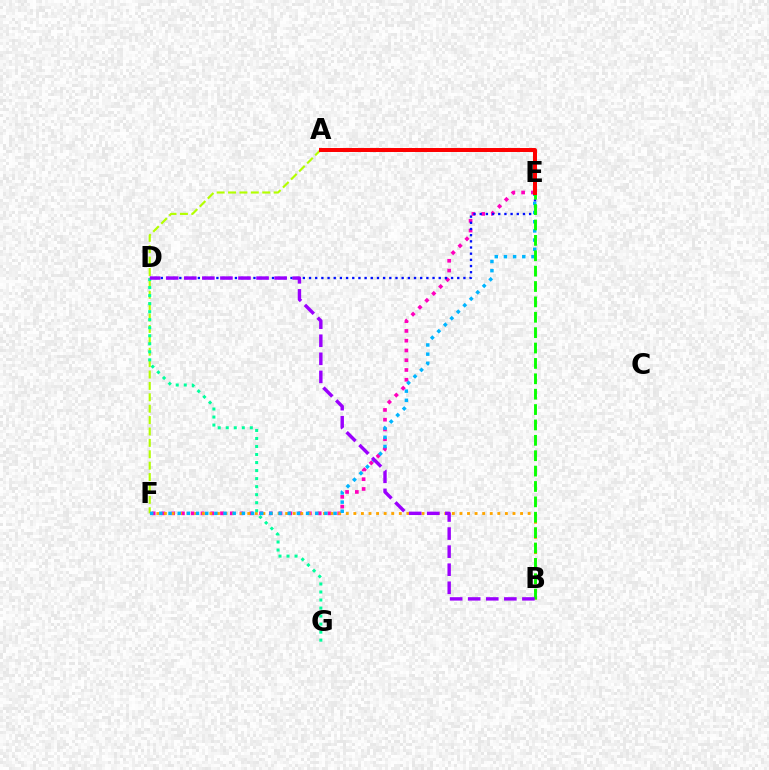{('E', 'F'): [{'color': '#ff00bd', 'line_style': 'dotted', 'thickness': 2.65}, {'color': '#00b5ff', 'line_style': 'dotted', 'thickness': 2.49}], ('D', 'E'): [{'color': '#0010ff', 'line_style': 'dotted', 'thickness': 1.68}], ('B', 'F'): [{'color': '#ffa500', 'line_style': 'dotted', 'thickness': 2.06}], ('A', 'F'): [{'color': '#b3ff00', 'line_style': 'dashed', 'thickness': 1.55}], ('B', 'E'): [{'color': '#08ff00', 'line_style': 'dashed', 'thickness': 2.09}], ('A', 'E'): [{'color': '#ff0000', 'line_style': 'solid', 'thickness': 2.87}], ('D', 'G'): [{'color': '#00ff9d', 'line_style': 'dotted', 'thickness': 2.18}], ('B', 'D'): [{'color': '#9b00ff', 'line_style': 'dashed', 'thickness': 2.45}]}